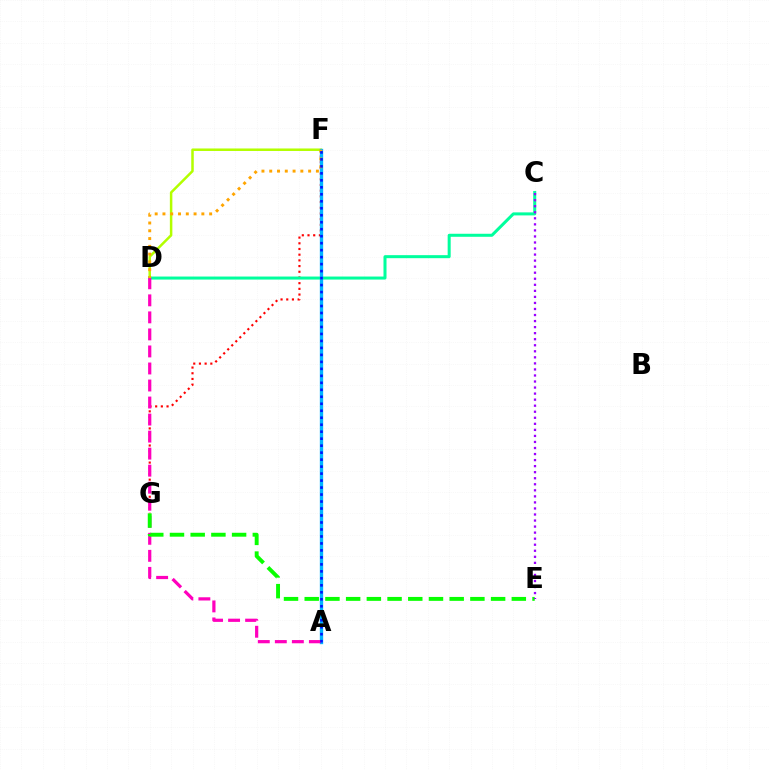{('F', 'G'): [{'color': '#ff0000', 'line_style': 'dotted', 'thickness': 1.55}], ('D', 'F'): [{'color': '#b3ff00', 'line_style': 'solid', 'thickness': 1.8}, {'color': '#ffa500', 'line_style': 'dotted', 'thickness': 2.11}], ('C', 'D'): [{'color': '#00ff9d', 'line_style': 'solid', 'thickness': 2.18}], ('A', 'F'): [{'color': '#00b5ff', 'line_style': 'solid', 'thickness': 2.4}, {'color': '#0010ff', 'line_style': 'dotted', 'thickness': 1.9}], ('A', 'D'): [{'color': '#ff00bd', 'line_style': 'dashed', 'thickness': 2.31}], ('E', 'G'): [{'color': '#08ff00', 'line_style': 'dashed', 'thickness': 2.81}], ('C', 'E'): [{'color': '#9b00ff', 'line_style': 'dotted', 'thickness': 1.64}]}